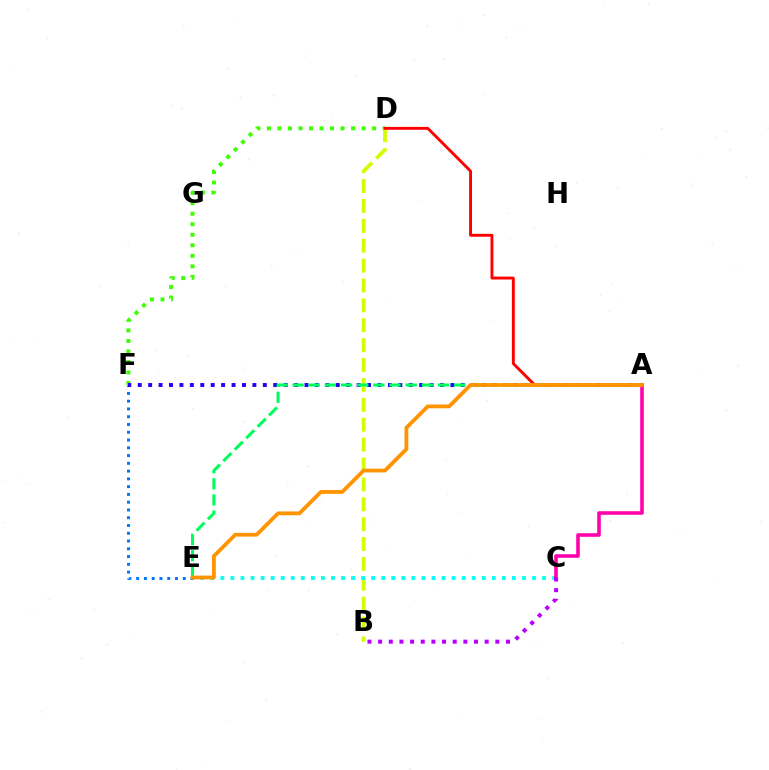{('D', 'F'): [{'color': '#3dff00', 'line_style': 'dotted', 'thickness': 2.86}], ('E', 'F'): [{'color': '#0074ff', 'line_style': 'dotted', 'thickness': 2.11}], ('B', 'D'): [{'color': '#d1ff00', 'line_style': 'dashed', 'thickness': 2.7}], ('C', 'E'): [{'color': '#00fff6', 'line_style': 'dotted', 'thickness': 2.73}], ('A', 'F'): [{'color': '#2500ff', 'line_style': 'dotted', 'thickness': 2.83}], ('A', 'C'): [{'color': '#ff00ac', 'line_style': 'solid', 'thickness': 2.57}], ('B', 'C'): [{'color': '#b900ff', 'line_style': 'dotted', 'thickness': 2.89}], ('A', 'D'): [{'color': '#ff0000', 'line_style': 'solid', 'thickness': 2.08}], ('A', 'E'): [{'color': '#00ff5c', 'line_style': 'dashed', 'thickness': 2.19}, {'color': '#ff9400', 'line_style': 'solid', 'thickness': 2.73}]}